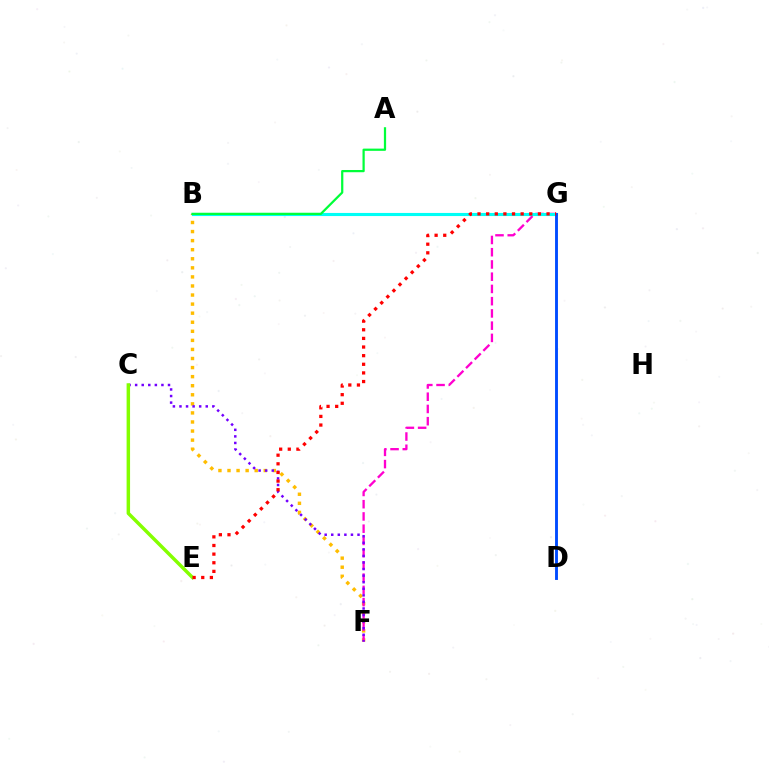{('B', 'F'): [{'color': '#ffbd00', 'line_style': 'dotted', 'thickness': 2.46}], ('F', 'G'): [{'color': '#ff00cf', 'line_style': 'dashed', 'thickness': 1.66}], ('C', 'F'): [{'color': '#7200ff', 'line_style': 'dotted', 'thickness': 1.79}], ('C', 'E'): [{'color': '#84ff00', 'line_style': 'solid', 'thickness': 2.49}], ('B', 'G'): [{'color': '#00fff6', 'line_style': 'solid', 'thickness': 2.24}], ('D', 'G'): [{'color': '#004bff', 'line_style': 'solid', 'thickness': 2.07}], ('E', 'G'): [{'color': '#ff0000', 'line_style': 'dotted', 'thickness': 2.34}], ('A', 'B'): [{'color': '#00ff39', 'line_style': 'solid', 'thickness': 1.61}]}